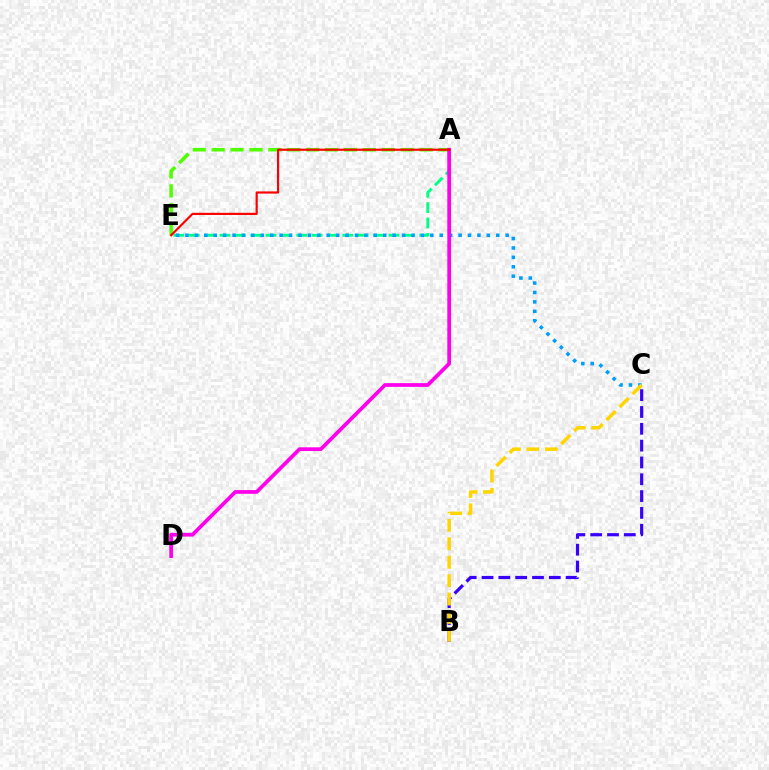{('B', 'C'): [{'color': '#3700ff', 'line_style': 'dashed', 'thickness': 2.29}, {'color': '#ffd500', 'line_style': 'dashed', 'thickness': 2.5}], ('A', 'E'): [{'color': '#00ff86', 'line_style': 'dashed', 'thickness': 2.09}, {'color': '#4fff00', 'line_style': 'dashed', 'thickness': 2.57}, {'color': '#ff0000', 'line_style': 'solid', 'thickness': 1.56}], ('C', 'E'): [{'color': '#009eff', 'line_style': 'dotted', 'thickness': 2.56}], ('A', 'D'): [{'color': '#ff00ed', 'line_style': 'solid', 'thickness': 2.69}]}